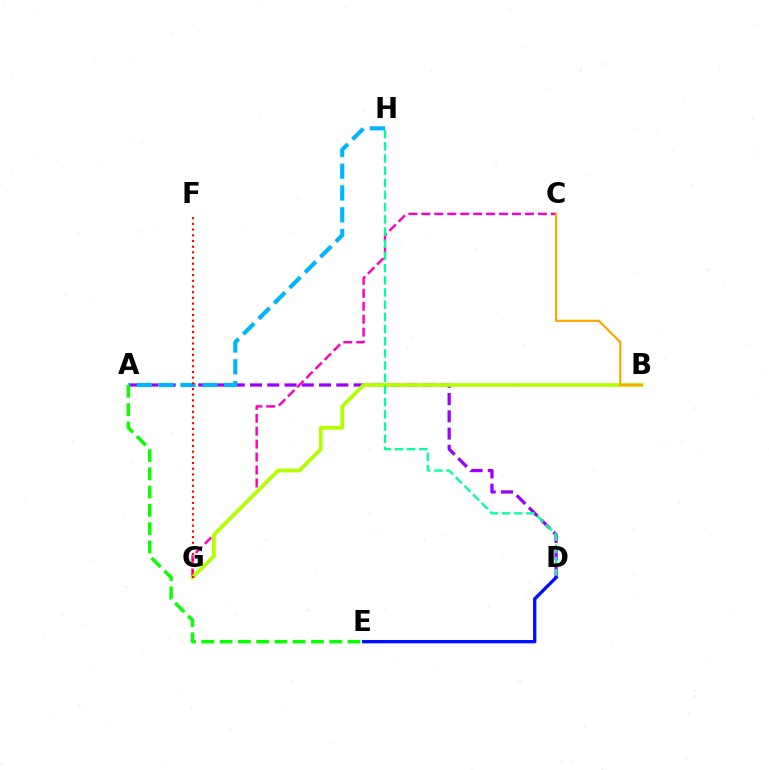{('A', 'D'): [{'color': '#9b00ff', 'line_style': 'dashed', 'thickness': 2.35}], ('C', 'G'): [{'color': '#ff00bd', 'line_style': 'dashed', 'thickness': 1.76}], ('A', 'H'): [{'color': '#00b5ff', 'line_style': 'dashed', 'thickness': 2.96}], ('B', 'G'): [{'color': '#b3ff00', 'line_style': 'solid', 'thickness': 2.71}], ('A', 'E'): [{'color': '#08ff00', 'line_style': 'dashed', 'thickness': 2.48}], ('F', 'G'): [{'color': '#ff0000', 'line_style': 'dotted', 'thickness': 1.55}], ('D', 'H'): [{'color': '#00ff9d', 'line_style': 'dashed', 'thickness': 1.66}], ('D', 'E'): [{'color': '#0010ff', 'line_style': 'solid', 'thickness': 2.41}], ('B', 'C'): [{'color': '#ffa500', 'line_style': 'solid', 'thickness': 1.57}]}